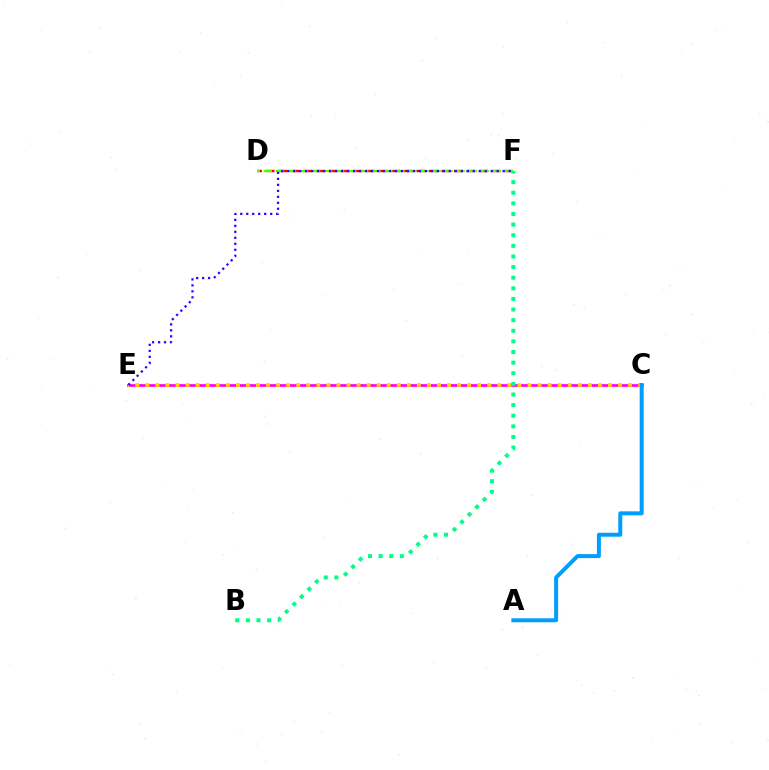{('C', 'E'): [{'color': '#ff00ed', 'line_style': 'solid', 'thickness': 1.95}, {'color': '#ffd500', 'line_style': 'dotted', 'thickness': 2.73}], ('D', 'F'): [{'color': '#ff0000', 'line_style': 'dashed', 'thickness': 1.7}, {'color': '#4fff00', 'line_style': 'dashed', 'thickness': 1.64}], ('B', 'F'): [{'color': '#00ff86', 'line_style': 'dotted', 'thickness': 2.89}], ('A', 'C'): [{'color': '#009eff', 'line_style': 'solid', 'thickness': 2.87}], ('E', 'F'): [{'color': '#3700ff', 'line_style': 'dotted', 'thickness': 1.63}]}